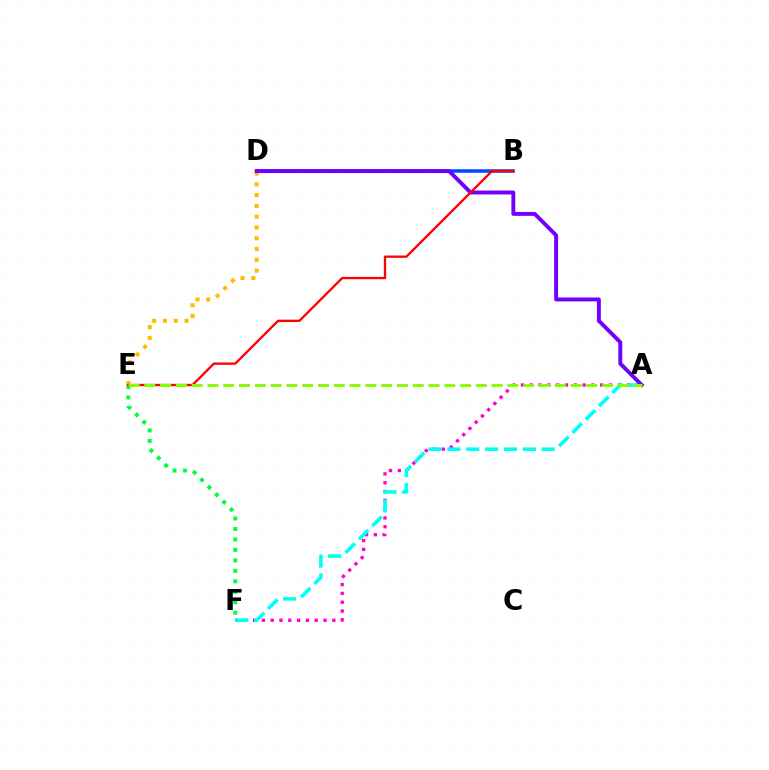{('D', 'E'): [{'color': '#ffbd00', 'line_style': 'dotted', 'thickness': 2.93}], ('B', 'D'): [{'color': '#004bff', 'line_style': 'solid', 'thickness': 2.55}], ('A', 'F'): [{'color': '#ff00cf', 'line_style': 'dotted', 'thickness': 2.39}, {'color': '#00fff6', 'line_style': 'dashed', 'thickness': 2.56}], ('E', 'F'): [{'color': '#00ff39', 'line_style': 'dotted', 'thickness': 2.84}], ('A', 'D'): [{'color': '#7200ff', 'line_style': 'solid', 'thickness': 2.83}], ('B', 'E'): [{'color': '#ff0000', 'line_style': 'solid', 'thickness': 1.67}], ('A', 'E'): [{'color': '#84ff00', 'line_style': 'dashed', 'thickness': 2.14}]}